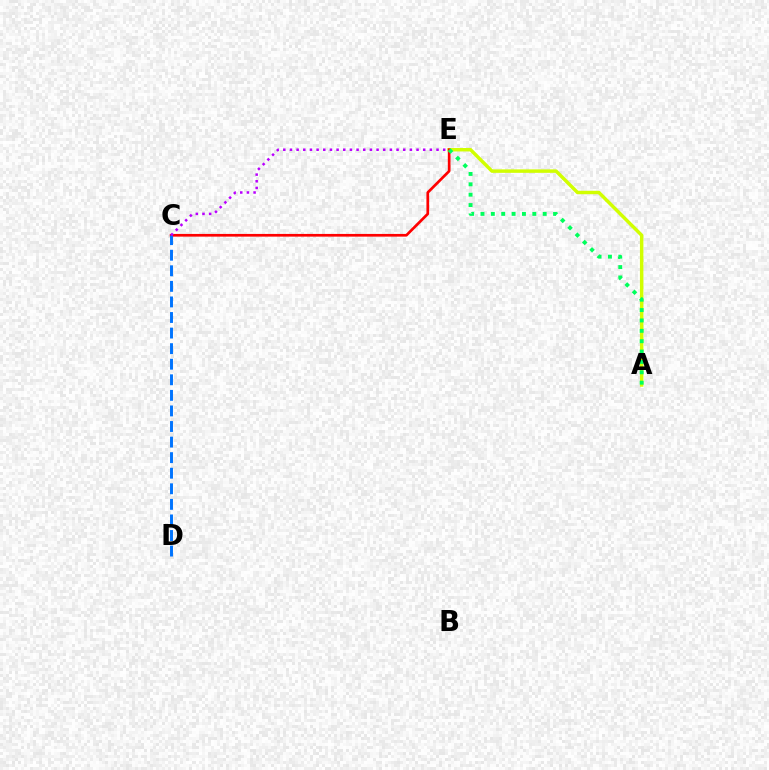{('A', 'E'): [{'color': '#d1ff00', 'line_style': 'solid', 'thickness': 2.49}, {'color': '#00ff5c', 'line_style': 'dotted', 'thickness': 2.82}], ('C', 'E'): [{'color': '#ff0000', 'line_style': 'solid', 'thickness': 1.94}, {'color': '#b900ff', 'line_style': 'dotted', 'thickness': 1.81}], ('C', 'D'): [{'color': '#0074ff', 'line_style': 'dashed', 'thickness': 2.12}]}